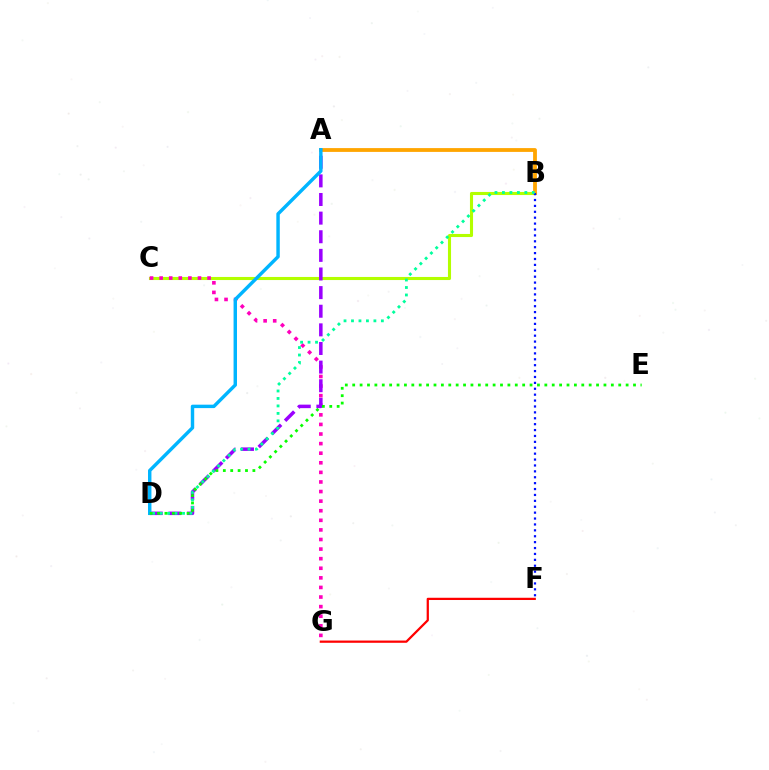{('B', 'C'): [{'color': '#b3ff00', 'line_style': 'solid', 'thickness': 2.22}], ('C', 'G'): [{'color': '#ff00bd', 'line_style': 'dotted', 'thickness': 2.61}], ('A', 'B'): [{'color': '#ffa500', 'line_style': 'solid', 'thickness': 2.74}], ('A', 'D'): [{'color': '#9b00ff', 'line_style': 'dashed', 'thickness': 2.53}, {'color': '#00b5ff', 'line_style': 'solid', 'thickness': 2.47}], ('B', 'F'): [{'color': '#0010ff', 'line_style': 'dotted', 'thickness': 1.6}], ('F', 'G'): [{'color': '#ff0000', 'line_style': 'solid', 'thickness': 1.62}], ('B', 'D'): [{'color': '#00ff9d', 'line_style': 'dotted', 'thickness': 2.03}], ('D', 'E'): [{'color': '#08ff00', 'line_style': 'dotted', 'thickness': 2.01}]}